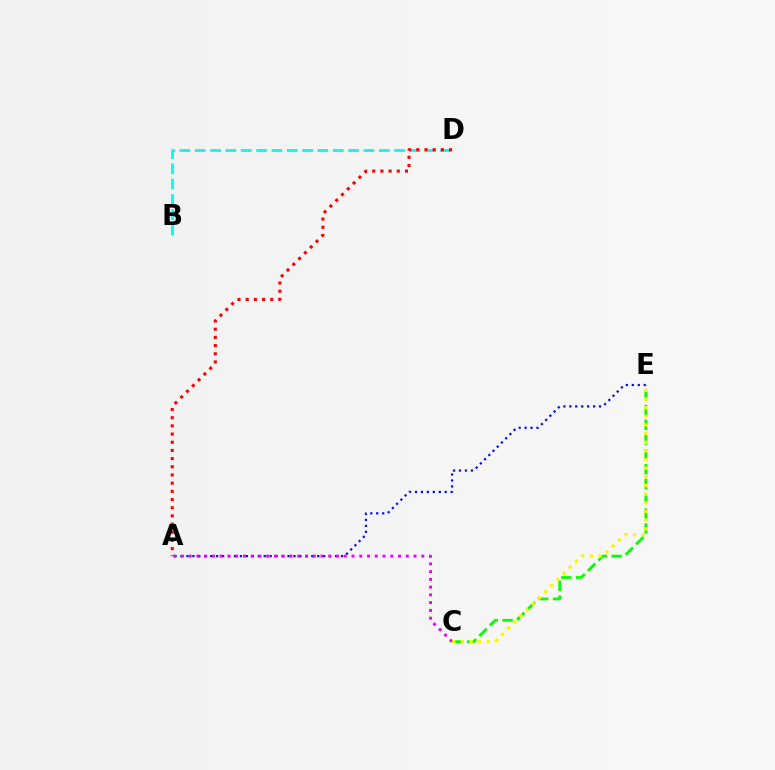{('B', 'D'): [{'color': '#00fff6', 'line_style': 'dashed', 'thickness': 2.08}], ('C', 'E'): [{'color': '#08ff00', 'line_style': 'dashed', 'thickness': 2.01}, {'color': '#fcf500', 'line_style': 'dotted', 'thickness': 2.35}], ('A', 'D'): [{'color': '#ff0000', 'line_style': 'dotted', 'thickness': 2.22}], ('A', 'E'): [{'color': '#0010ff', 'line_style': 'dotted', 'thickness': 1.62}], ('A', 'C'): [{'color': '#ee00ff', 'line_style': 'dotted', 'thickness': 2.11}]}